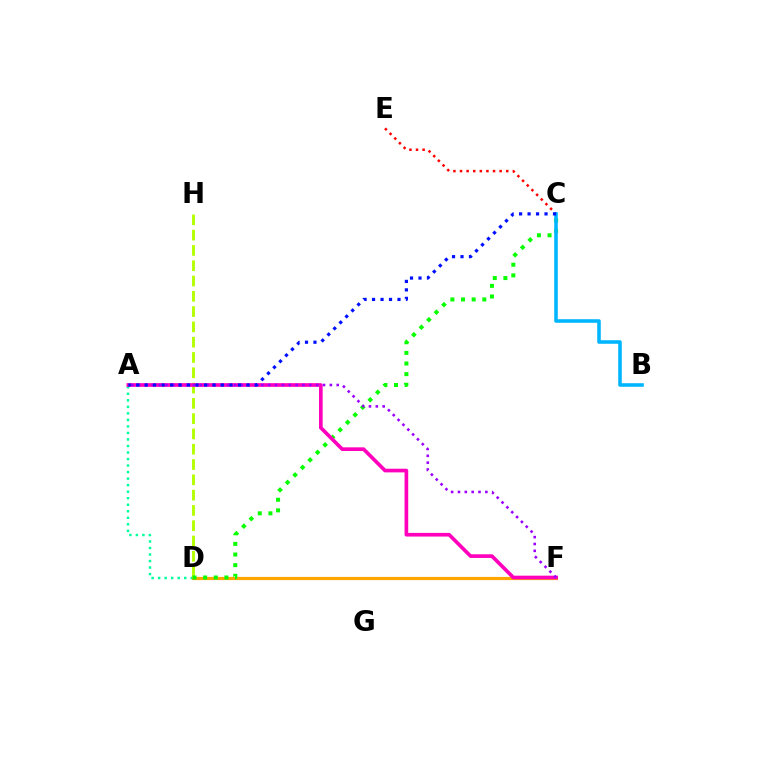{('C', 'E'): [{'color': '#ff0000', 'line_style': 'dotted', 'thickness': 1.79}], ('A', 'D'): [{'color': '#00ff9d', 'line_style': 'dotted', 'thickness': 1.77}], ('D', 'F'): [{'color': '#ffa500', 'line_style': 'solid', 'thickness': 2.29}], ('D', 'H'): [{'color': '#b3ff00', 'line_style': 'dashed', 'thickness': 2.08}], ('C', 'D'): [{'color': '#08ff00', 'line_style': 'dotted', 'thickness': 2.89}], ('A', 'F'): [{'color': '#ff00bd', 'line_style': 'solid', 'thickness': 2.64}, {'color': '#9b00ff', 'line_style': 'dotted', 'thickness': 1.86}], ('B', 'C'): [{'color': '#00b5ff', 'line_style': 'solid', 'thickness': 2.57}], ('A', 'C'): [{'color': '#0010ff', 'line_style': 'dotted', 'thickness': 2.3}]}